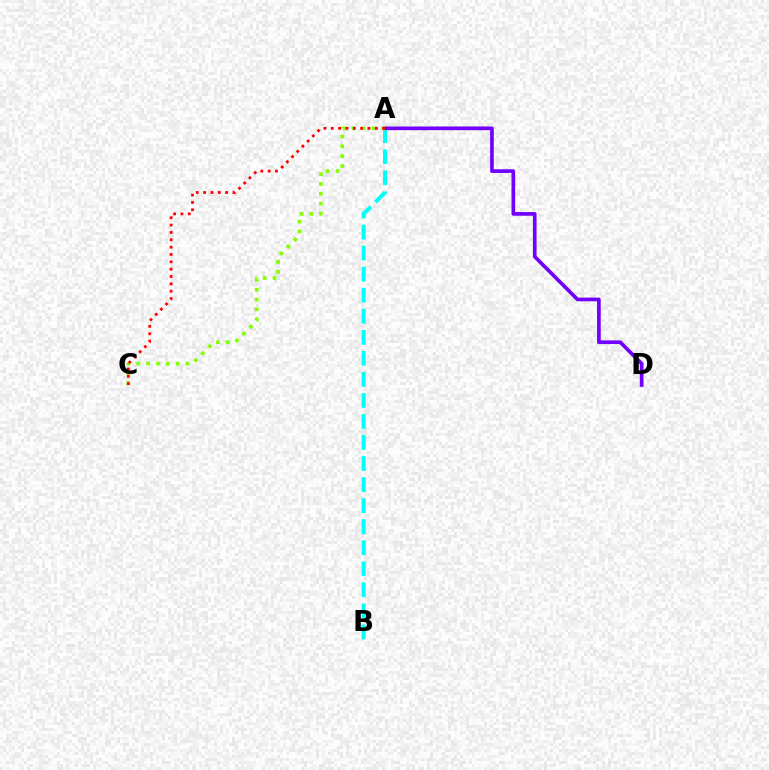{('A', 'B'): [{'color': '#00fff6', 'line_style': 'dashed', 'thickness': 2.86}], ('A', 'D'): [{'color': '#7200ff', 'line_style': 'solid', 'thickness': 2.65}], ('A', 'C'): [{'color': '#84ff00', 'line_style': 'dotted', 'thickness': 2.67}, {'color': '#ff0000', 'line_style': 'dotted', 'thickness': 2.0}]}